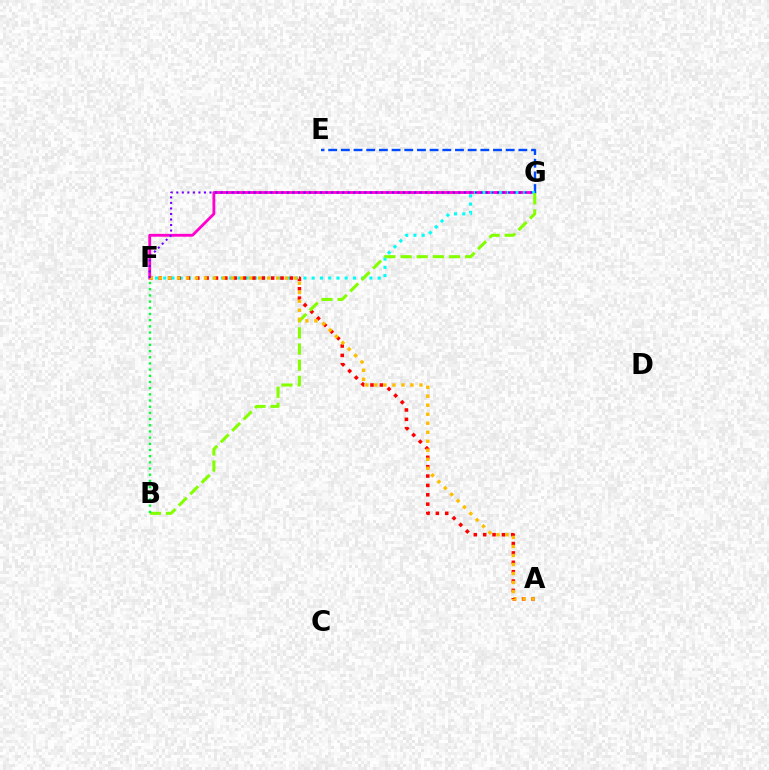{('F', 'G'): [{'color': '#ff00cf', 'line_style': 'solid', 'thickness': 2.04}, {'color': '#00fff6', 'line_style': 'dotted', 'thickness': 2.24}, {'color': '#7200ff', 'line_style': 'dotted', 'thickness': 1.5}], ('E', 'G'): [{'color': '#004bff', 'line_style': 'dashed', 'thickness': 1.72}], ('A', 'F'): [{'color': '#ff0000', 'line_style': 'dotted', 'thickness': 2.55}, {'color': '#ffbd00', 'line_style': 'dotted', 'thickness': 2.45}], ('B', 'G'): [{'color': '#84ff00', 'line_style': 'dashed', 'thickness': 2.19}], ('B', 'F'): [{'color': '#00ff39', 'line_style': 'dotted', 'thickness': 1.68}]}